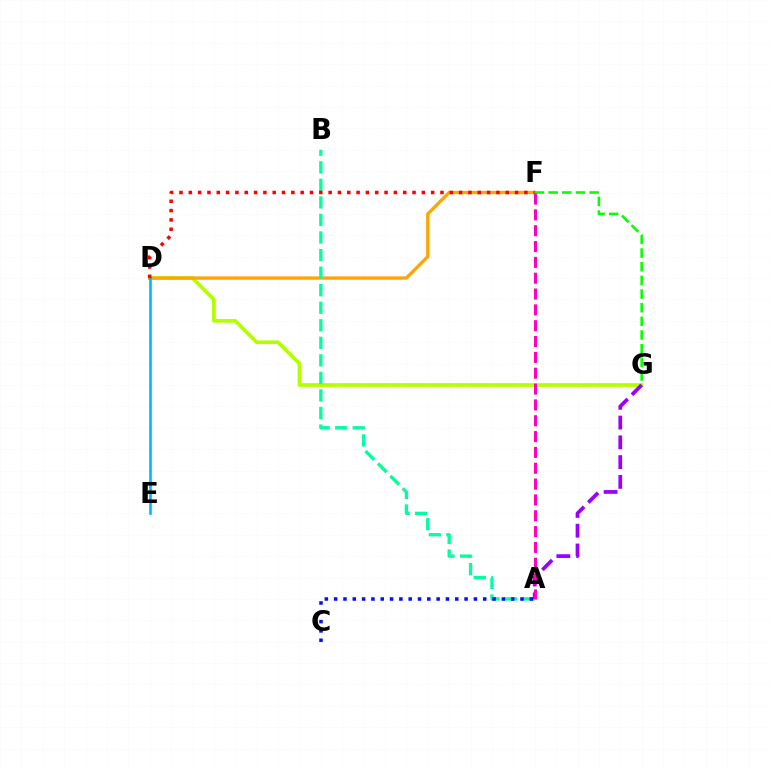{('D', 'G'): [{'color': '#b3ff00', 'line_style': 'solid', 'thickness': 2.67}], ('D', 'F'): [{'color': '#ffa500', 'line_style': 'solid', 'thickness': 2.39}, {'color': '#ff0000', 'line_style': 'dotted', 'thickness': 2.53}], ('D', 'E'): [{'color': '#00b5ff', 'line_style': 'solid', 'thickness': 1.87}], ('A', 'B'): [{'color': '#00ff9d', 'line_style': 'dashed', 'thickness': 2.38}], ('A', 'C'): [{'color': '#0010ff', 'line_style': 'dotted', 'thickness': 2.53}], ('A', 'G'): [{'color': '#9b00ff', 'line_style': 'dashed', 'thickness': 2.69}], ('F', 'G'): [{'color': '#08ff00', 'line_style': 'dashed', 'thickness': 1.86}], ('A', 'F'): [{'color': '#ff00bd', 'line_style': 'dashed', 'thickness': 2.15}]}